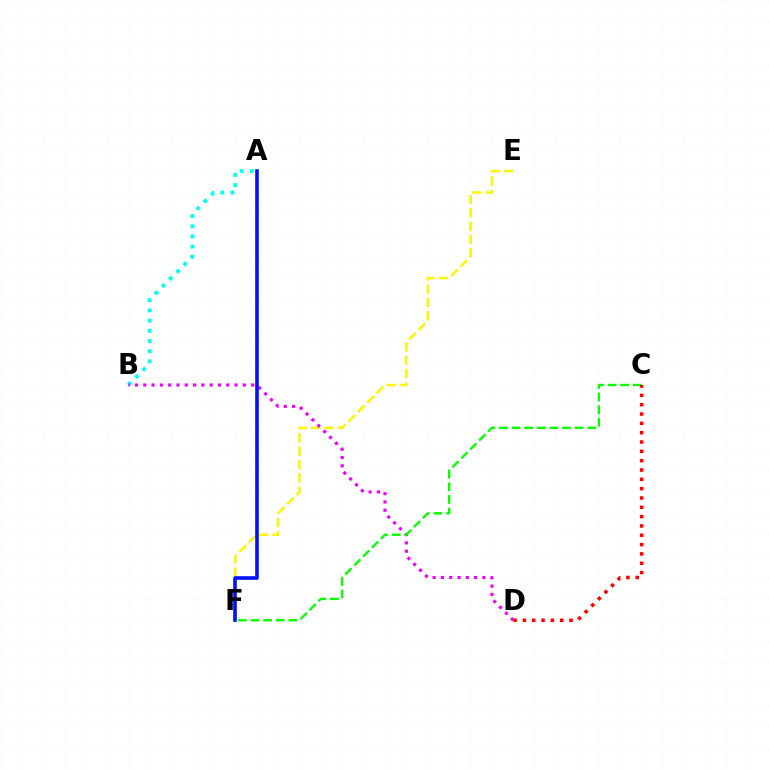{('E', 'F'): [{'color': '#fcf500', 'line_style': 'dashed', 'thickness': 1.81}], ('A', 'B'): [{'color': '#00fff6', 'line_style': 'dotted', 'thickness': 2.77}], ('B', 'D'): [{'color': '#ee00ff', 'line_style': 'dotted', 'thickness': 2.26}], ('C', 'F'): [{'color': '#08ff00', 'line_style': 'dashed', 'thickness': 1.71}], ('A', 'F'): [{'color': '#0010ff', 'line_style': 'solid', 'thickness': 2.59}], ('C', 'D'): [{'color': '#ff0000', 'line_style': 'dotted', 'thickness': 2.53}]}